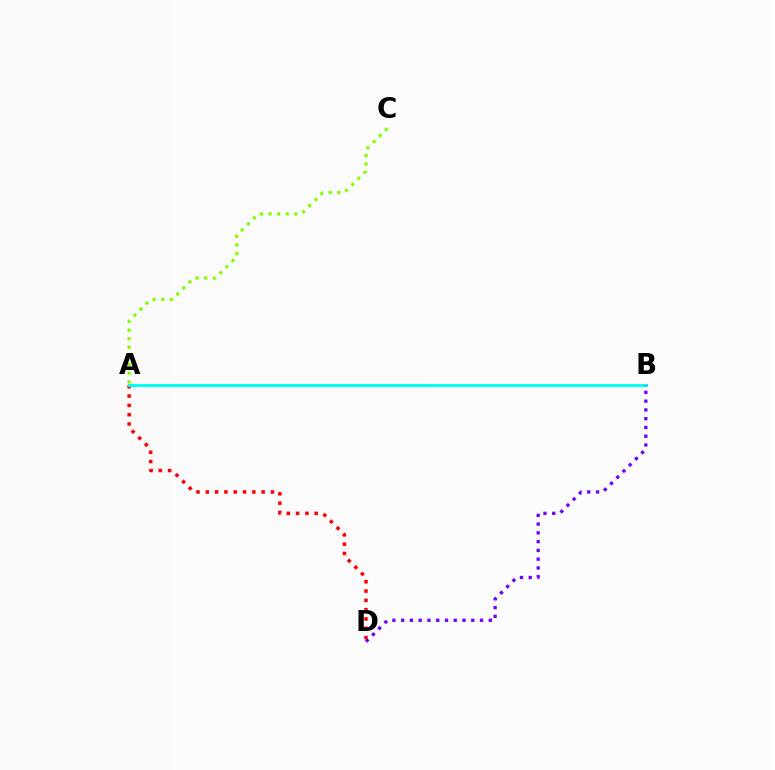{('A', 'D'): [{'color': '#ff0000', 'line_style': 'dotted', 'thickness': 2.53}], ('A', 'C'): [{'color': '#84ff00', 'line_style': 'dotted', 'thickness': 2.34}], ('A', 'B'): [{'color': '#00fff6', 'line_style': 'solid', 'thickness': 2.13}], ('B', 'D'): [{'color': '#7200ff', 'line_style': 'dotted', 'thickness': 2.38}]}